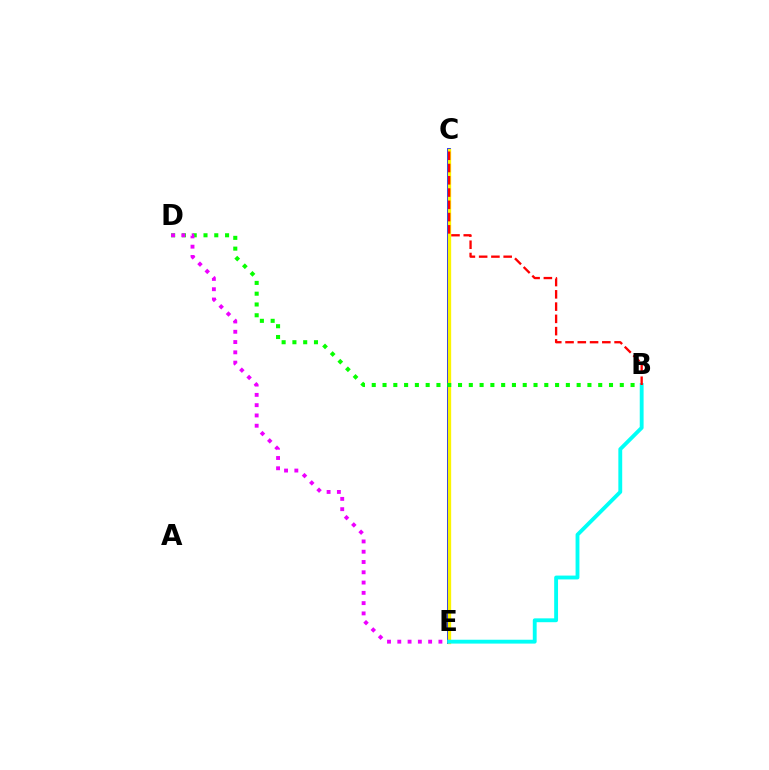{('C', 'E'): [{'color': '#0010ff', 'line_style': 'solid', 'thickness': 2.72}, {'color': '#fcf500', 'line_style': 'solid', 'thickness': 2.4}], ('B', 'D'): [{'color': '#08ff00', 'line_style': 'dotted', 'thickness': 2.93}], ('D', 'E'): [{'color': '#ee00ff', 'line_style': 'dotted', 'thickness': 2.79}], ('B', 'E'): [{'color': '#00fff6', 'line_style': 'solid', 'thickness': 2.78}], ('B', 'C'): [{'color': '#ff0000', 'line_style': 'dashed', 'thickness': 1.67}]}